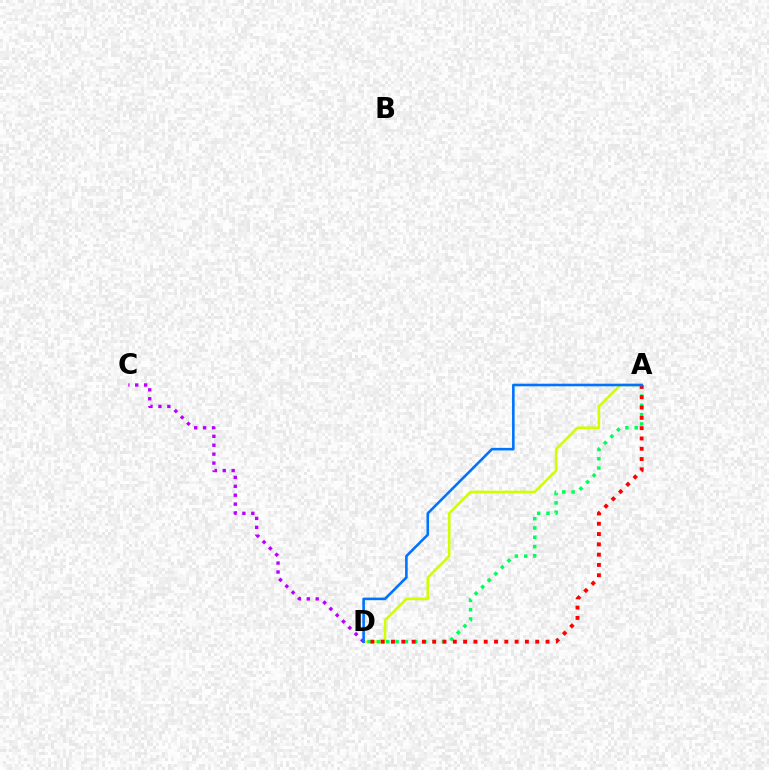{('A', 'D'): [{'color': '#d1ff00', 'line_style': 'solid', 'thickness': 1.89}, {'color': '#00ff5c', 'line_style': 'dotted', 'thickness': 2.53}, {'color': '#ff0000', 'line_style': 'dotted', 'thickness': 2.8}, {'color': '#0074ff', 'line_style': 'solid', 'thickness': 1.87}], ('C', 'D'): [{'color': '#b900ff', 'line_style': 'dotted', 'thickness': 2.42}]}